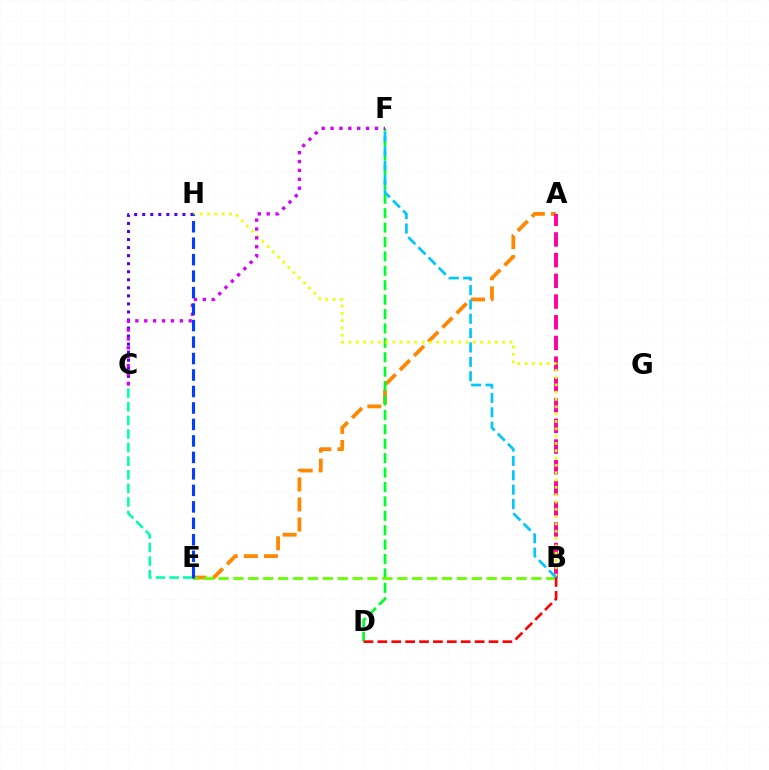{('A', 'E'): [{'color': '#ff8800', 'line_style': 'dashed', 'thickness': 2.72}], ('C', 'E'): [{'color': '#00ffaf', 'line_style': 'dashed', 'thickness': 1.85}], ('D', 'F'): [{'color': '#00ff27', 'line_style': 'dashed', 'thickness': 1.96}], ('A', 'B'): [{'color': '#ff00a0', 'line_style': 'dashed', 'thickness': 2.81}], ('B', 'E'): [{'color': '#66ff00', 'line_style': 'dashed', 'thickness': 2.02}], ('B', 'H'): [{'color': '#eeff00', 'line_style': 'dotted', 'thickness': 1.99}], ('C', 'H'): [{'color': '#4f00ff', 'line_style': 'dotted', 'thickness': 2.19}], ('B', 'F'): [{'color': '#00c7ff', 'line_style': 'dashed', 'thickness': 1.95}], ('C', 'F'): [{'color': '#d600ff', 'line_style': 'dotted', 'thickness': 2.41}], ('B', 'D'): [{'color': '#ff0000', 'line_style': 'dashed', 'thickness': 1.89}], ('E', 'H'): [{'color': '#003fff', 'line_style': 'dashed', 'thickness': 2.24}]}